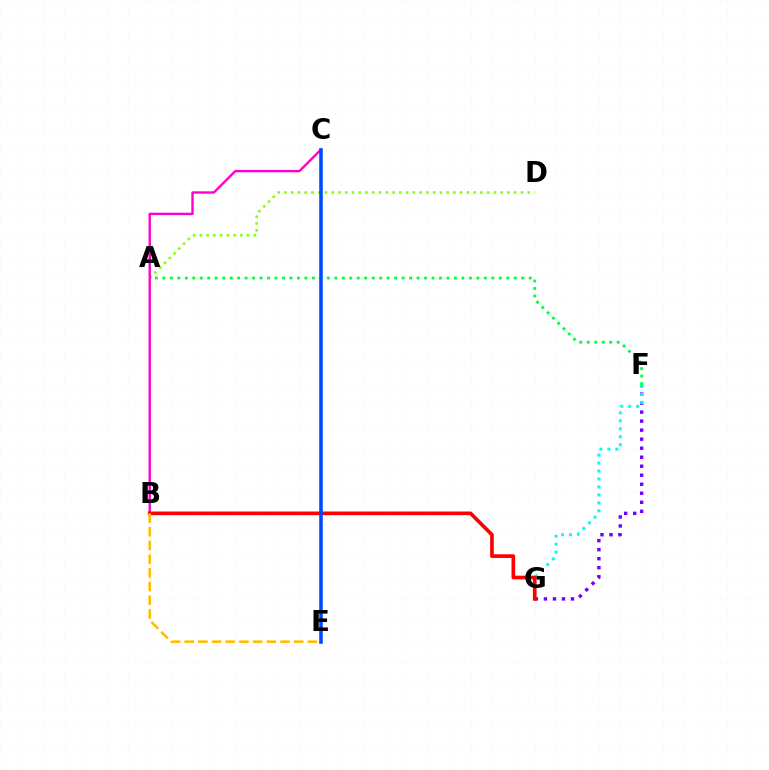{('A', 'D'): [{'color': '#84ff00', 'line_style': 'dotted', 'thickness': 1.84}], ('A', 'F'): [{'color': '#00ff39', 'line_style': 'dotted', 'thickness': 2.03}], ('B', 'C'): [{'color': '#ff00cf', 'line_style': 'solid', 'thickness': 1.71}], ('F', 'G'): [{'color': '#7200ff', 'line_style': 'dotted', 'thickness': 2.45}, {'color': '#00fff6', 'line_style': 'dotted', 'thickness': 2.16}], ('B', 'G'): [{'color': '#ff0000', 'line_style': 'solid', 'thickness': 2.65}], ('C', 'E'): [{'color': '#004bff', 'line_style': 'solid', 'thickness': 2.58}], ('B', 'E'): [{'color': '#ffbd00', 'line_style': 'dashed', 'thickness': 1.86}]}